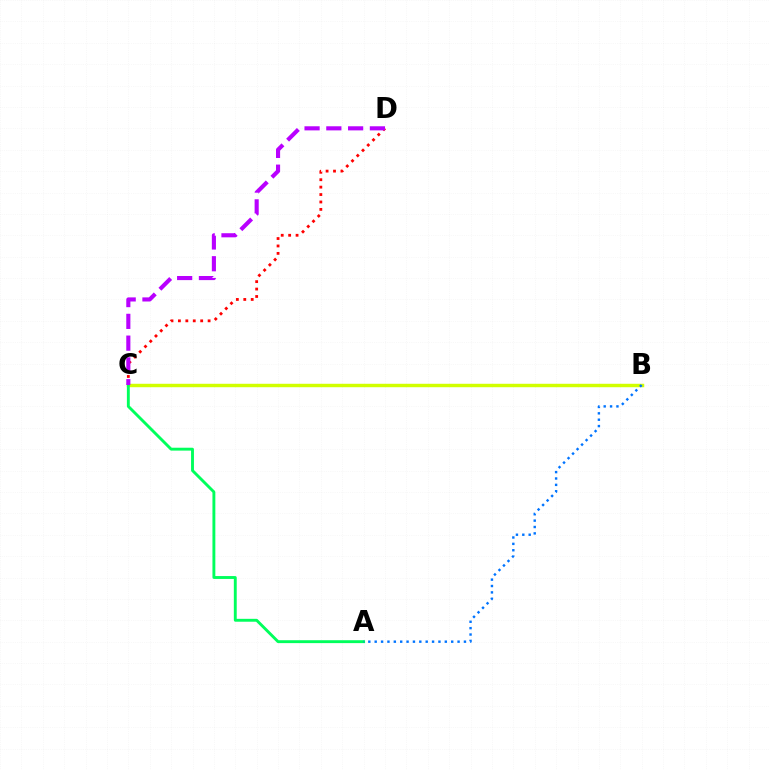{('C', 'D'): [{'color': '#ff0000', 'line_style': 'dotted', 'thickness': 2.02}, {'color': '#b900ff', 'line_style': 'dashed', 'thickness': 2.96}], ('B', 'C'): [{'color': '#d1ff00', 'line_style': 'solid', 'thickness': 2.47}], ('A', 'C'): [{'color': '#00ff5c', 'line_style': 'solid', 'thickness': 2.08}], ('A', 'B'): [{'color': '#0074ff', 'line_style': 'dotted', 'thickness': 1.73}]}